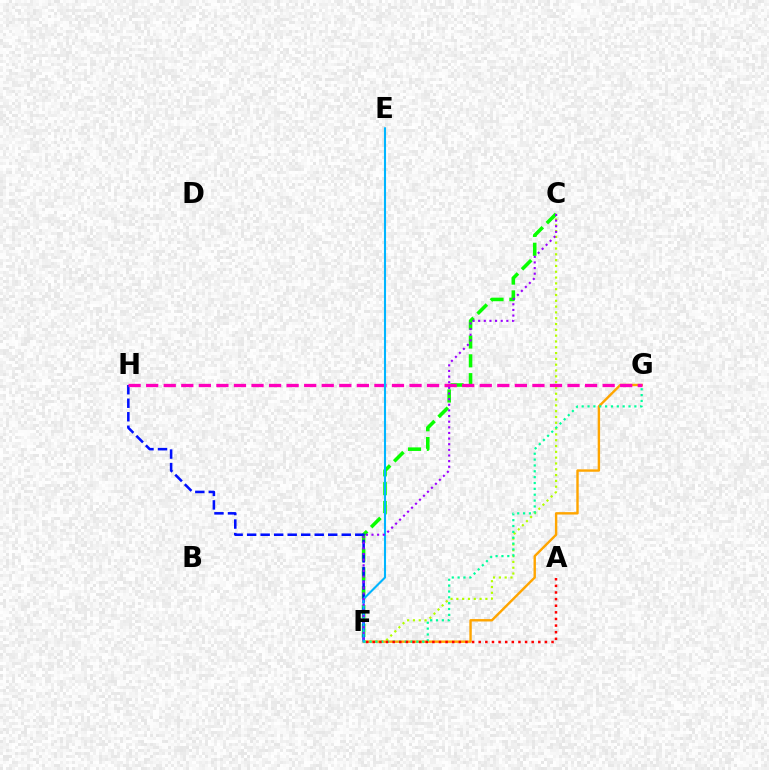{('C', 'F'): [{'color': '#08ff00', 'line_style': 'dashed', 'thickness': 2.56}, {'color': '#b3ff00', 'line_style': 'dotted', 'thickness': 1.58}, {'color': '#9b00ff', 'line_style': 'dotted', 'thickness': 1.53}], ('F', 'H'): [{'color': '#0010ff', 'line_style': 'dashed', 'thickness': 1.84}], ('F', 'G'): [{'color': '#ffa500', 'line_style': 'solid', 'thickness': 1.73}, {'color': '#00ff9d', 'line_style': 'dotted', 'thickness': 1.59}], ('G', 'H'): [{'color': '#ff00bd', 'line_style': 'dashed', 'thickness': 2.38}], ('A', 'F'): [{'color': '#ff0000', 'line_style': 'dotted', 'thickness': 1.8}], ('E', 'F'): [{'color': '#00b5ff', 'line_style': 'solid', 'thickness': 1.5}]}